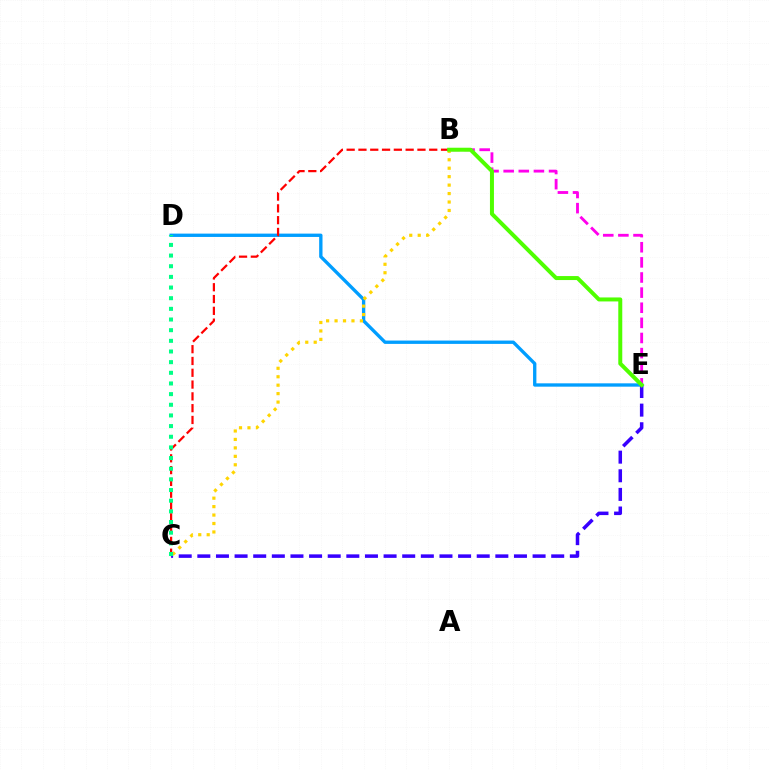{('D', 'E'): [{'color': '#009eff', 'line_style': 'solid', 'thickness': 2.4}], ('B', 'E'): [{'color': '#ff00ed', 'line_style': 'dashed', 'thickness': 2.05}, {'color': '#4fff00', 'line_style': 'solid', 'thickness': 2.87}], ('B', 'C'): [{'color': '#ffd500', 'line_style': 'dotted', 'thickness': 2.3}, {'color': '#ff0000', 'line_style': 'dashed', 'thickness': 1.6}], ('C', 'E'): [{'color': '#3700ff', 'line_style': 'dashed', 'thickness': 2.53}], ('C', 'D'): [{'color': '#00ff86', 'line_style': 'dotted', 'thickness': 2.9}]}